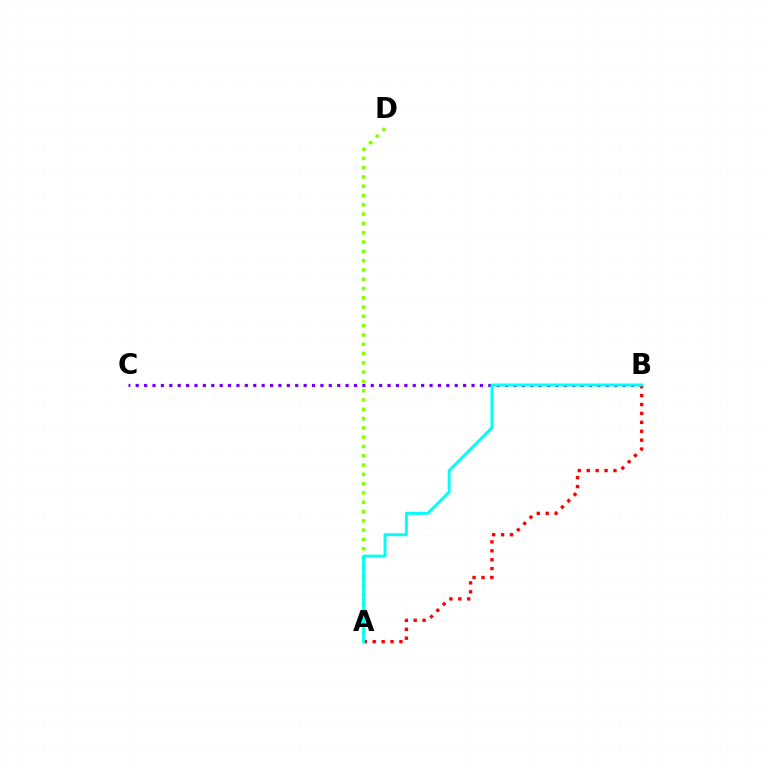{('A', 'D'): [{'color': '#84ff00', 'line_style': 'dotted', 'thickness': 2.52}], ('B', 'C'): [{'color': '#7200ff', 'line_style': 'dotted', 'thickness': 2.28}], ('A', 'B'): [{'color': '#ff0000', 'line_style': 'dotted', 'thickness': 2.42}, {'color': '#00fff6', 'line_style': 'solid', 'thickness': 2.11}]}